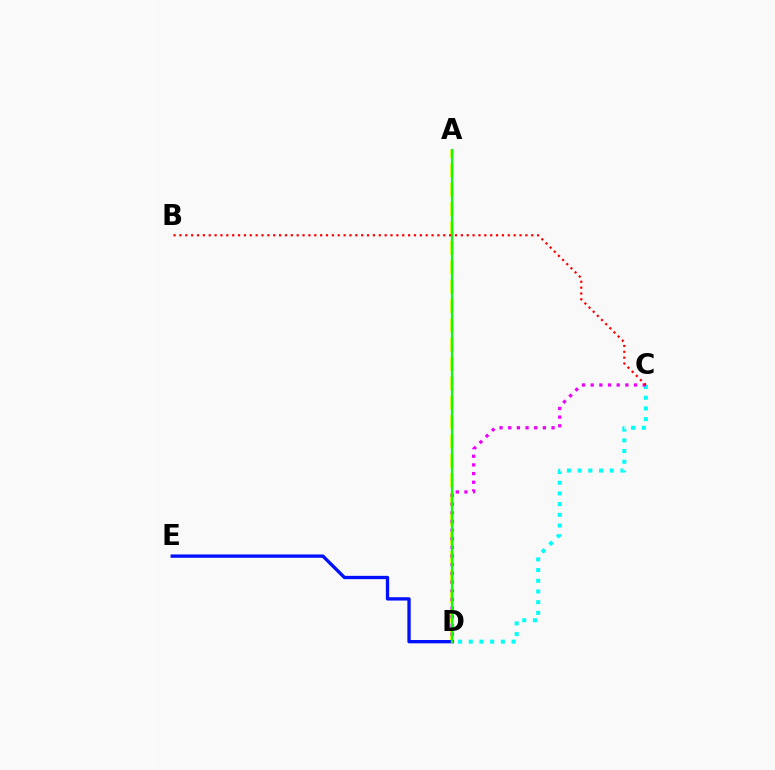{('A', 'D'): [{'color': '#fcf500', 'line_style': 'dashed', 'thickness': 2.63}, {'color': '#08ff00', 'line_style': 'solid', 'thickness': 1.61}], ('D', 'E'): [{'color': '#0010ff', 'line_style': 'solid', 'thickness': 2.39}], ('C', 'D'): [{'color': '#00fff6', 'line_style': 'dotted', 'thickness': 2.91}, {'color': '#ee00ff', 'line_style': 'dotted', 'thickness': 2.36}], ('B', 'C'): [{'color': '#ff0000', 'line_style': 'dotted', 'thickness': 1.59}]}